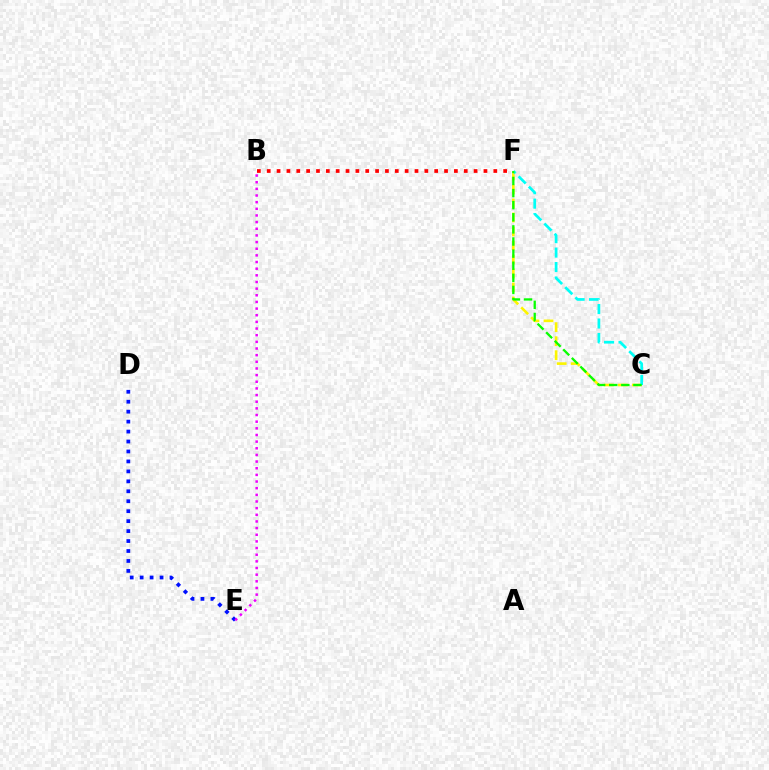{('D', 'E'): [{'color': '#0010ff', 'line_style': 'dotted', 'thickness': 2.7}], ('C', 'F'): [{'color': '#fcf500', 'line_style': 'dashed', 'thickness': 1.9}, {'color': '#00fff6', 'line_style': 'dashed', 'thickness': 1.96}, {'color': '#08ff00', 'line_style': 'dashed', 'thickness': 1.64}], ('B', 'E'): [{'color': '#ee00ff', 'line_style': 'dotted', 'thickness': 1.81}], ('B', 'F'): [{'color': '#ff0000', 'line_style': 'dotted', 'thickness': 2.68}]}